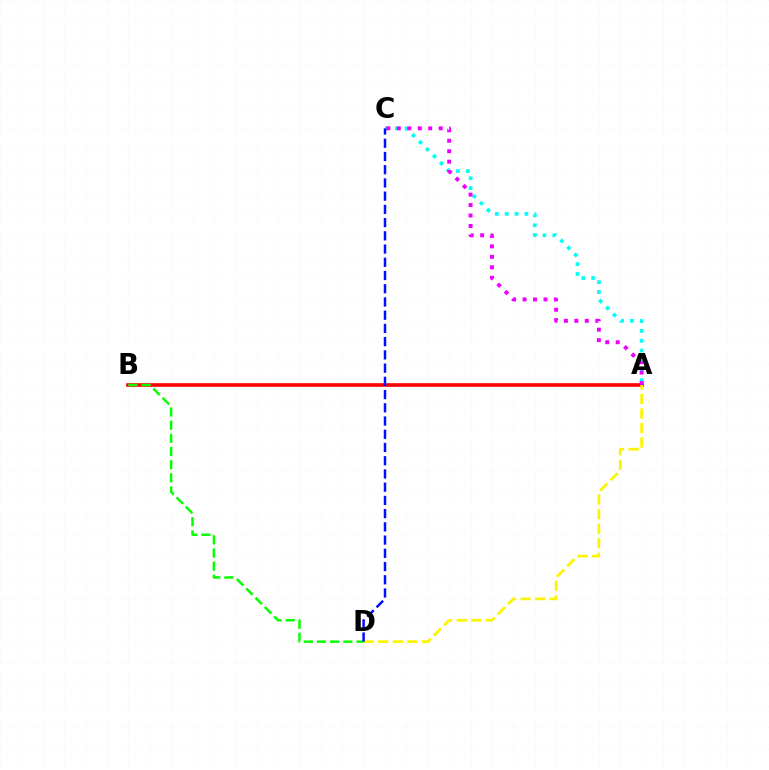{('A', 'C'): [{'color': '#00fff6', 'line_style': 'dotted', 'thickness': 2.68}, {'color': '#ee00ff', 'line_style': 'dotted', 'thickness': 2.84}], ('A', 'B'): [{'color': '#ff0000', 'line_style': 'solid', 'thickness': 2.61}], ('B', 'D'): [{'color': '#08ff00', 'line_style': 'dashed', 'thickness': 1.79}], ('A', 'D'): [{'color': '#fcf500', 'line_style': 'dashed', 'thickness': 1.98}], ('C', 'D'): [{'color': '#0010ff', 'line_style': 'dashed', 'thickness': 1.8}]}